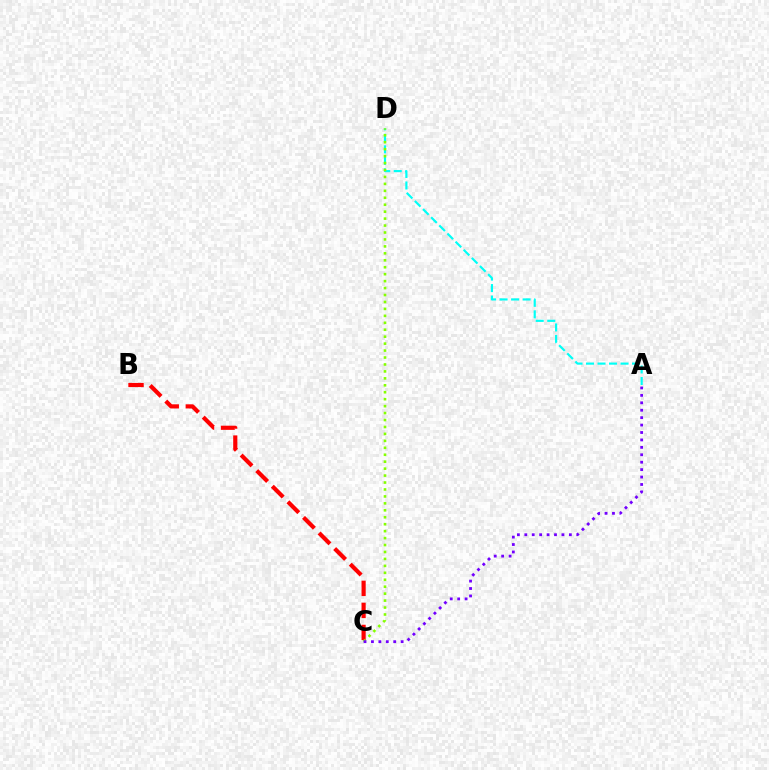{('A', 'D'): [{'color': '#00fff6', 'line_style': 'dashed', 'thickness': 1.56}], ('B', 'C'): [{'color': '#ff0000', 'line_style': 'dashed', 'thickness': 3.0}], ('C', 'D'): [{'color': '#84ff00', 'line_style': 'dotted', 'thickness': 1.89}], ('A', 'C'): [{'color': '#7200ff', 'line_style': 'dotted', 'thickness': 2.02}]}